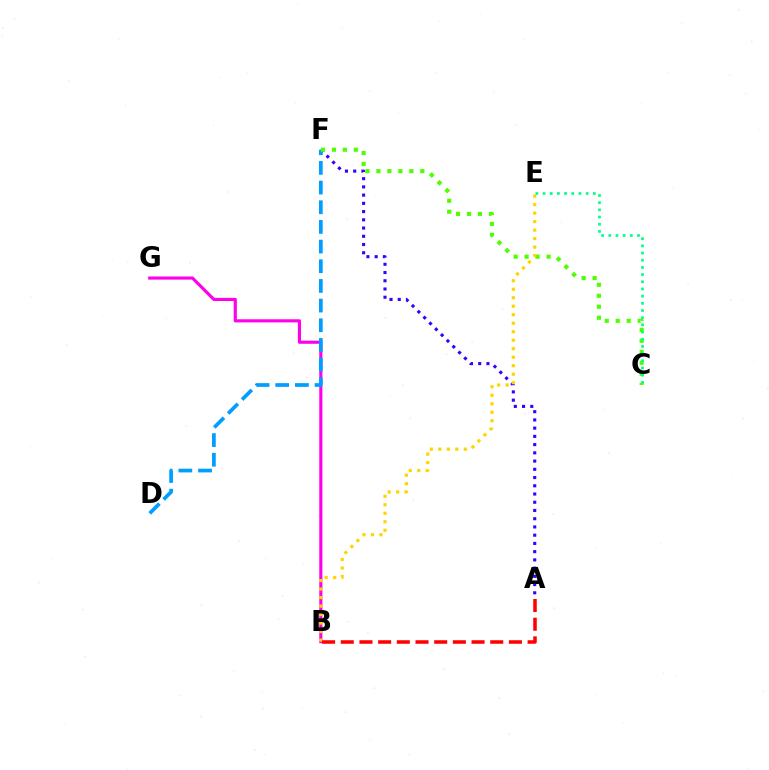{('A', 'F'): [{'color': '#3700ff', 'line_style': 'dotted', 'thickness': 2.24}], ('B', 'G'): [{'color': '#ff00ed', 'line_style': 'solid', 'thickness': 2.26}], ('D', 'F'): [{'color': '#009eff', 'line_style': 'dashed', 'thickness': 2.67}], ('C', 'F'): [{'color': '#4fff00', 'line_style': 'dotted', 'thickness': 2.98}], ('B', 'E'): [{'color': '#ffd500', 'line_style': 'dotted', 'thickness': 2.31}], ('A', 'B'): [{'color': '#ff0000', 'line_style': 'dashed', 'thickness': 2.54}], ('C', 'E'): [{'color': '#00ff86', 'line_style': 'dotted', 'thickness': 1.95}]}